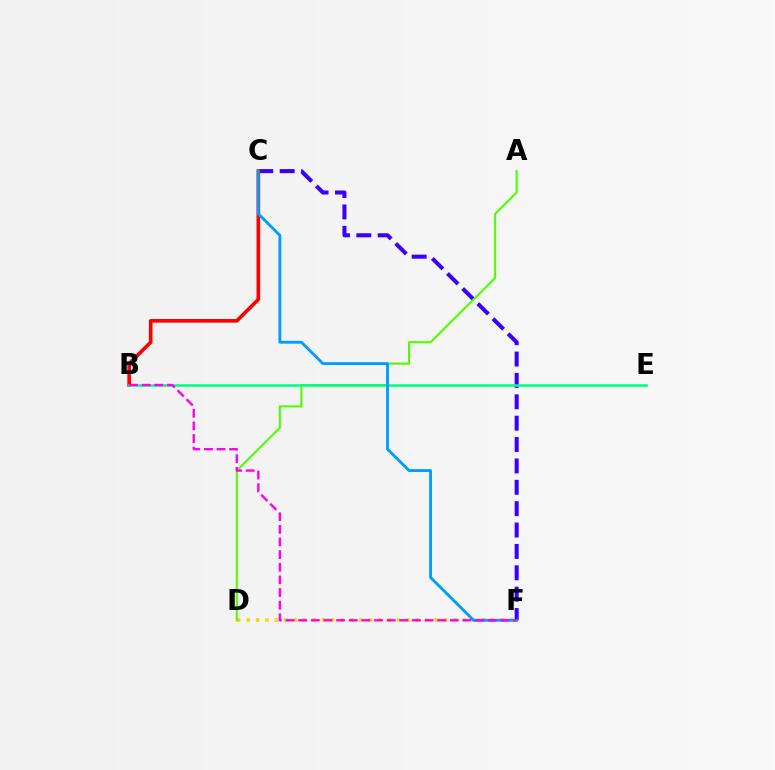{('C', 'F'): [{'color': '#3700ff', 'line_style': 'dashed', 'thickness': 2.9}, {'color': '#009eff', 'line_style': 'solid', 'thickness': 2.06}], ('D', 'F'): [{'color': '#ffd500', 'line_style': 'dotted', 'thickness': 2.55}], ('A', 'D'): [{'color': '#4fff00', 'line_style': 'solid', 'thickness': 1.51}], ('B', 'C'): [{'color': '#ff0000', 'line_style': 'solid', 'thickness': 2.63}], ('B', 'E'): [{'color': '#00ff86', 'line_style': 'solid', 'thickness': 1.85}], ('B', 'F'): [{'color': '#ff00ed', 'line_style': 'dashed', 'thickness': 1.72}]}